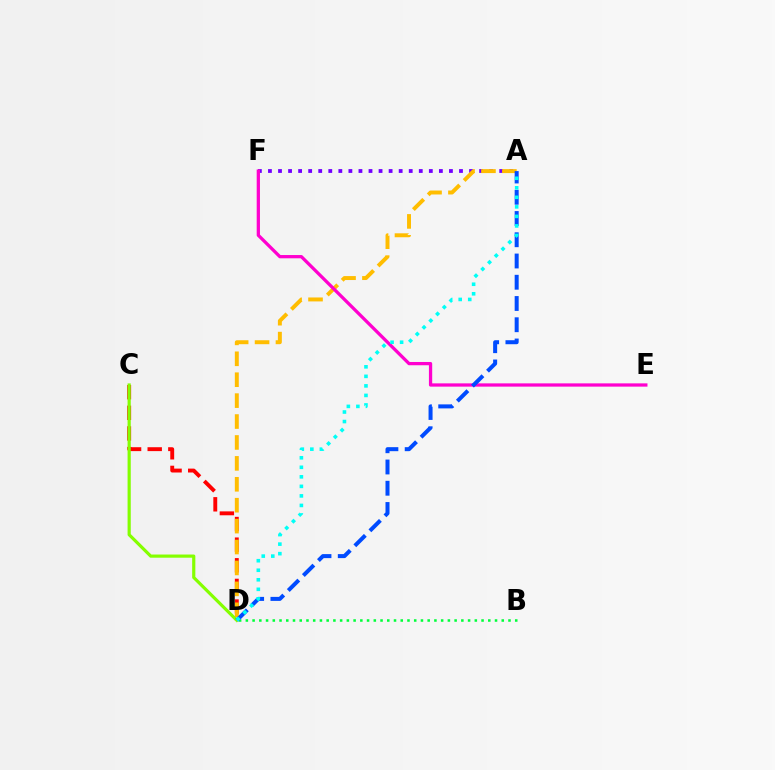{('A', 'F'): [{'color': '#7200ff', 'line_style': 'dotted', 'thickness': 2.73}], ('C', 'D'): [{'color': '#ff0000', 'line_style': 'dashed', 'thickness': 2.8}, {'color': '#84ff00', 'line_style': 'solid', 'thickness': 2.29}], ('A', 'D'): [{'color': '#ffbd00', 'line_style': 'dashed', 'thickness': 2.84}, {'color': '#004bff', 'line_style': 'dashed', 'thickness': 2.89}, {'color': '#00fff6', 'line_style': 'dotted', 'thickness': 2.59}], ('B', 'D'): [{'color': '#00ff39', 'line_style': 'dotted', 'thickness': 1.83}], ('E', 'F'): [{'color': '#ff00cf', 'line_style': 'solid', 'thickness': 2.35}]}